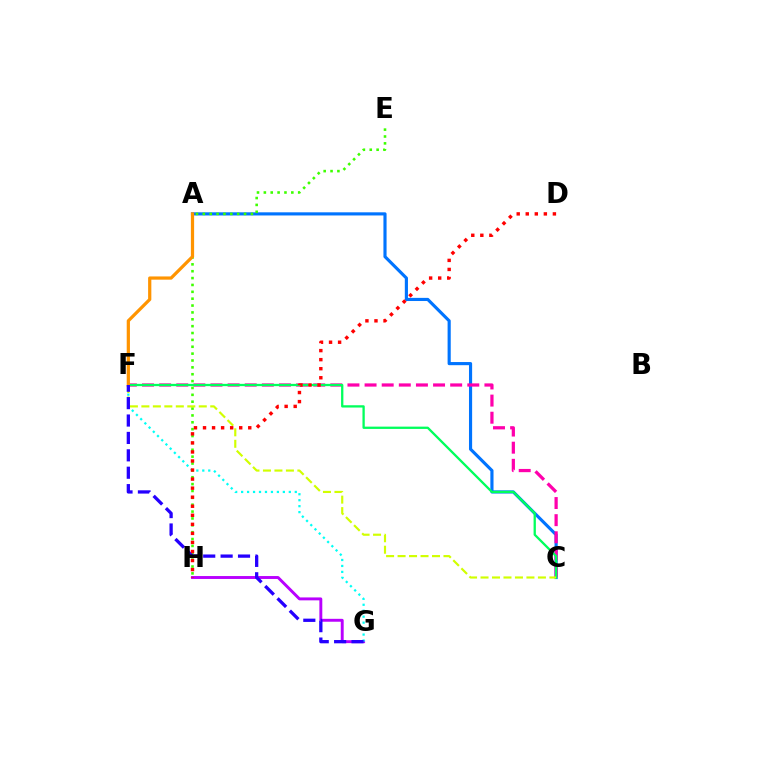{('A', 'C'): [{'color': '#0074ff', 'line_style': 'solid', 'thickness': 2.26}], ('C', 'F'): [{'color': '#ff00ac', 'line_style': 'dashed', 'thickness': 2.33}, {'color': '#00ff5c', 'line_style': 'solid', 'thickness': 1.65}, {'color': '#d1ff00', 'line_style': 'dashed', 'thickness': 1.56}], ('G', 'H'): [{'color': '#b900ff', 'line_style': 'solid', 'thickness': 2.1}], ('F', 'G'): [{'color': '#00fff6', 'line_style': 'dotted', 'thickness': 1.62}, {'color': '#2500ff', 'line_style': 'dashed', 'thickness': 2.36}], ('E', 'H'): [{'color': '#3dff00', 'line_style': 'dotted', 'thickness': 1.87}], ('A', 'F'): [{'color': '#ff9400', 'line_style': 'solid', 'thickness': 2.32}], ('D', 'H'): [{'color': '#ff0000', 'line_style': 'dotted', 'thickness': 2.46}]}